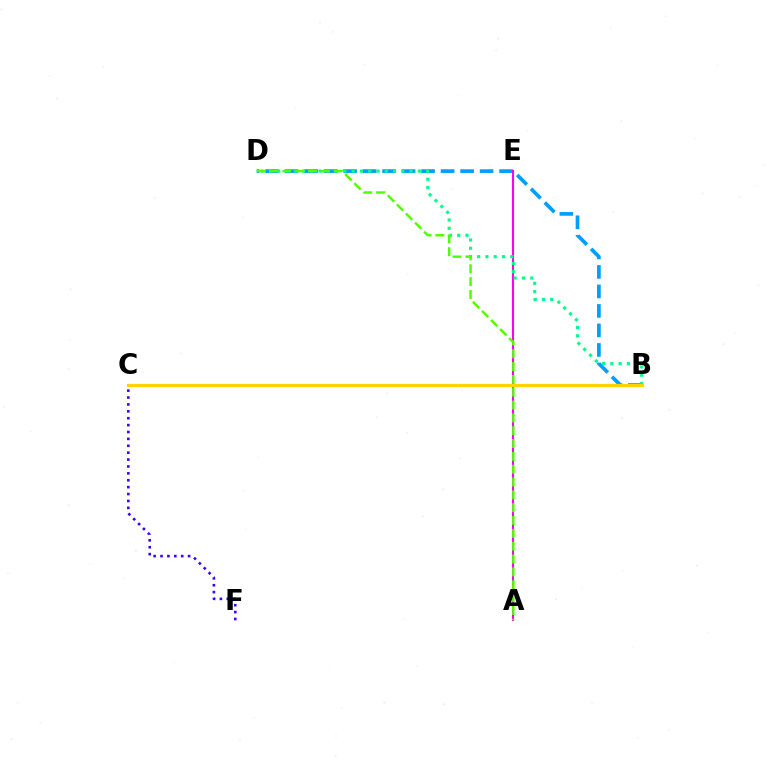{('C', 'F'): [{'color': '#3700ff', 'line_style': 'dotted', 'thickness': 1.87}], ('B', 'D'): [{'color': '#009eff', 'line_style': 'dashed', 'thickness': 2.65}, {'color': '#00ff86', 'line_style': 'dotted', 'thickness': 2.25}], ('A', 'E'): [{'color': '#ff00ed', 'line_style': 'solid', 'thickness': 1.5}], ('B', 'C'): [{'color': '#ff0000', 'line_style': 'dashed', 'thickness': 2.01}, {'color': '#ffd500', 'line_style': 'solid', 'thickness': 2.32}], ('A', 'D'): [{'color': '#4fff00', 'line_style': 'dashed', 'thickness': 1.74}]}